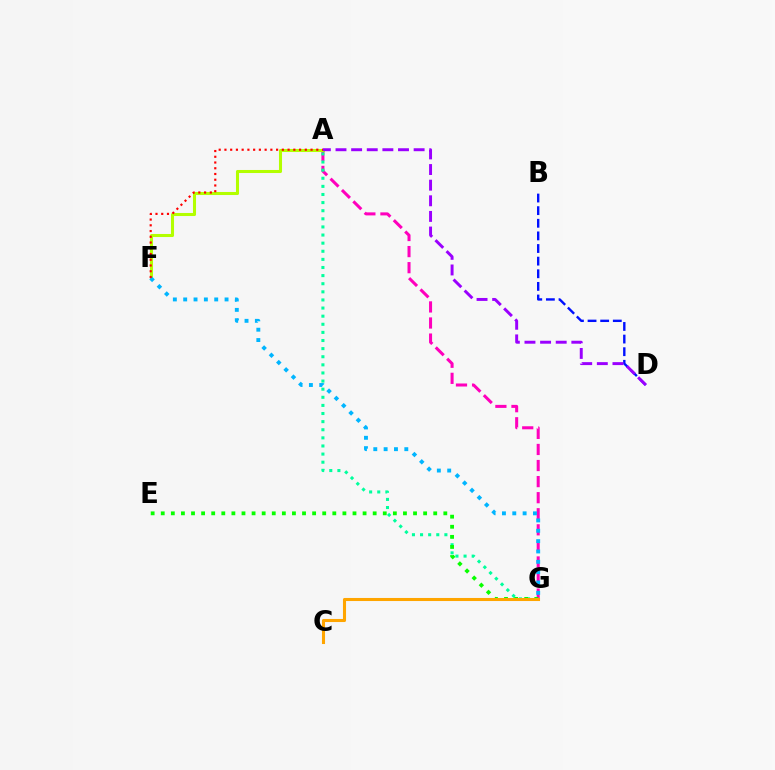{('A', 'G'): [{'color': '#ff00bd', 'line_style': 'dashed', 'thickness': 2.18}, {'color': '#00ff9d', 'line_style': 'dotted', 'thickness': 2.2}], ('B', 'D'): [{'color': '#0010ff', 'line_style': 'dashed', 'thickness': 1.71}], ('A', 'F'): [{'color': '#b3ff00', 'line_style': 'solid', 'thickness': 2.2}, {'color': '#ff0000', 'line_style': 'dotted', 'thickness': 1.56}], ('A', 'D'): [{'color': '#9b00ff', 'line_style': 'dashed', 'thickness': 2.12}], ('E', 'G'): [{'color': '#08ff00', 'line_style': 'dotted', 'thickness': 2.74}], ('C', 'G'): [{'color': '#ffa500', 'line_style': 'solid', 'thickness': 2.21}], ('F', 'G'): [{'color': '#00b5ff', 'line_style': 'dotted', 'thickness': 2.81}]}